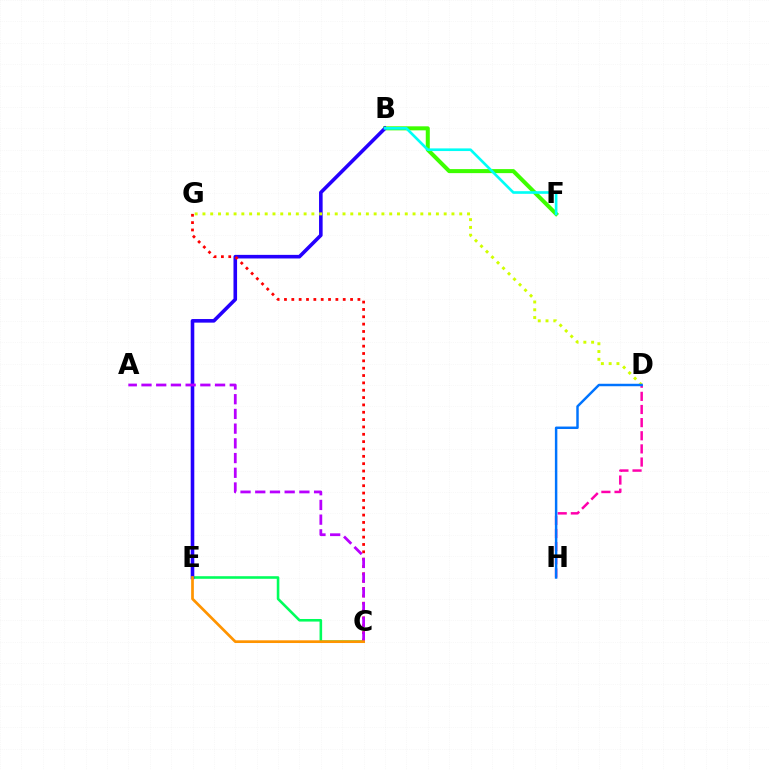{('B', 'F'): [{'color': '#3dff00', 'line_style': 'solid', 'thickness': 2.9}, {'color': '#00fff6', 'line_style': 'solid', 'thickness': 1.91}], ('C', 'E'): [{'color': '#00ff5c', 'line_style': 'solid', 'thickness': 1.86}, {'color': '#ff9400', 'line_style': 'solid', 'thickness': 1.95}], ('B', 'E'): [{'color': '#2500ff', 'line_style': 'solid', 'thickness': 2.59}], ('D', 'G'): [{'color': '#d1ff00', 'line_style': 'dotted', 'thickness': 2.11}], ('C', 'G'): [{'color': '#ff0000', 'line_style': 'dotted', 'thickness': 2.0}], ('D', 'H'): [{'color': '#ff00ac', 'line_style': 'dashed', 'thickness': 1.78}, {'color': '#0074ff', 'line_style': 'solid', 'thickness': 1.77}], ('A', 'C'): [{'color': '#b900ff', 'line_style': 'dashed', 'thickness': 2.0}]}